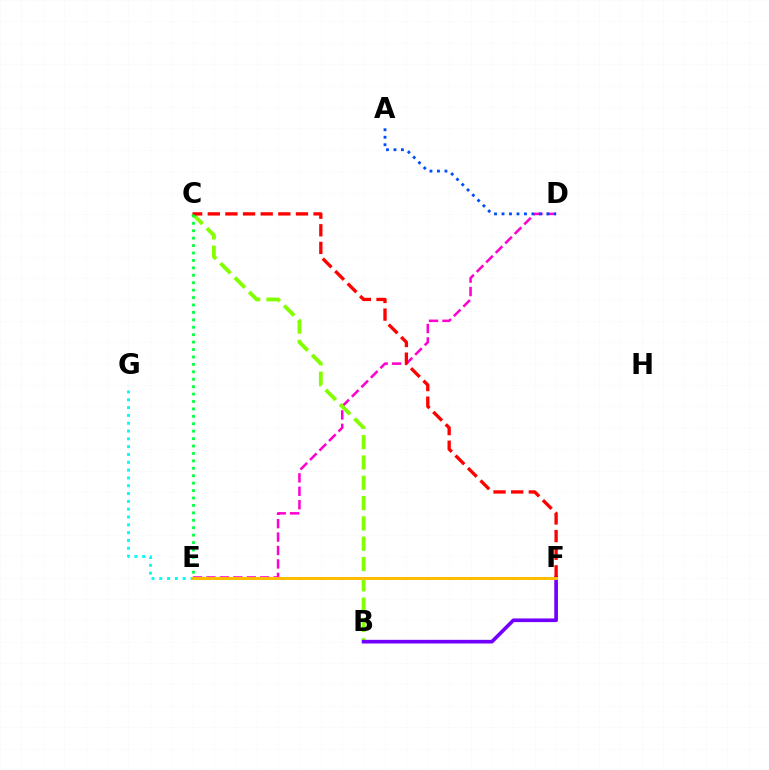{('E', 'G'): [{'color': '#00fff6', 'line_style': 'dotted', 'thickness': 2.12}], ('D', 'E'): [{'color': '#ff00cf', 'line_style': 'dashed', 'thickness': 1.83}], ('B', 'C'): [{'color': '#84ff00', 'line_style': 'dashed', 'thickness': 2.76}], ('B', 'F'): [{'color': '#7200ff', 'line_style': 'solid', 'thickness': 2.63}], ('A', 'D'): [{'color': '#004bff', 'line_style': 'dotted', 'thickness': 2.03}], ('C', 'F'): [{'color': '#ff0000', 'line_style': 'dashed', 'thickness': 2.4}], ('E', 'F'): [{'color': '#ffbd00', 'line_style': 'solid', 'thickness': 2.14}], ('C', 'E'): [{'color': '#00ff39', 'line_style': 'dotted', 'thickness': 2.02}]}